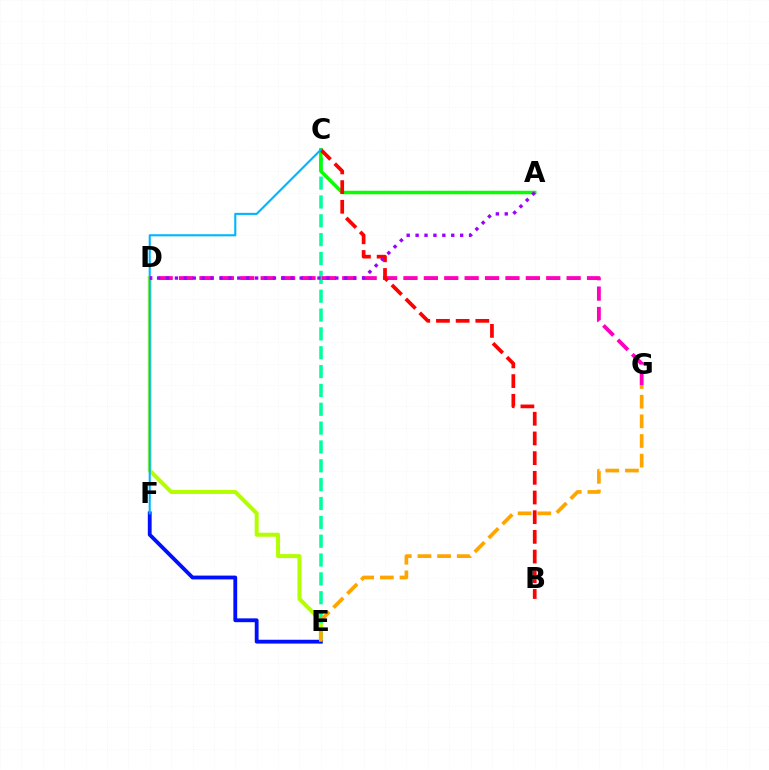{('D', 'E'): [{'color': '#b3ff00', 'line_style': 'solid', 'thickness': 2.89}], ('C', 'E'): [{'color': '#00ff9d', 'line_style': 'dashed', 'thickness': 2.56}], ('E', 'F'): [{'color': '#0010ff', 'line_style': 'solid', 'thickness': 2.75}], ('D', 'G'): [{'color': '#ff00bd', 'line_style': 'dashed', 'thickness': 2.77}], ('E', 'G'): [{'color': '#ffa500', 'line_style': 'dashed', 'thickness': 2.67}], ('A', 'C'): [{'color': '#08ff00', 'line_style': 'solid', 'thickness': 2.53}], ('B', 'C'): [{'color': '#ff0000', 'line_style': 'dashed', 'thickness': 2.67}], ('C', 'F'): [{'color': '#00b5ff', 'line_style': 'solid', 'thickness': 1.5}], ('A', 'D'): [{'color': '#9b00ff', 'line_style': 'dotted', 'thickness': 2.42}]}